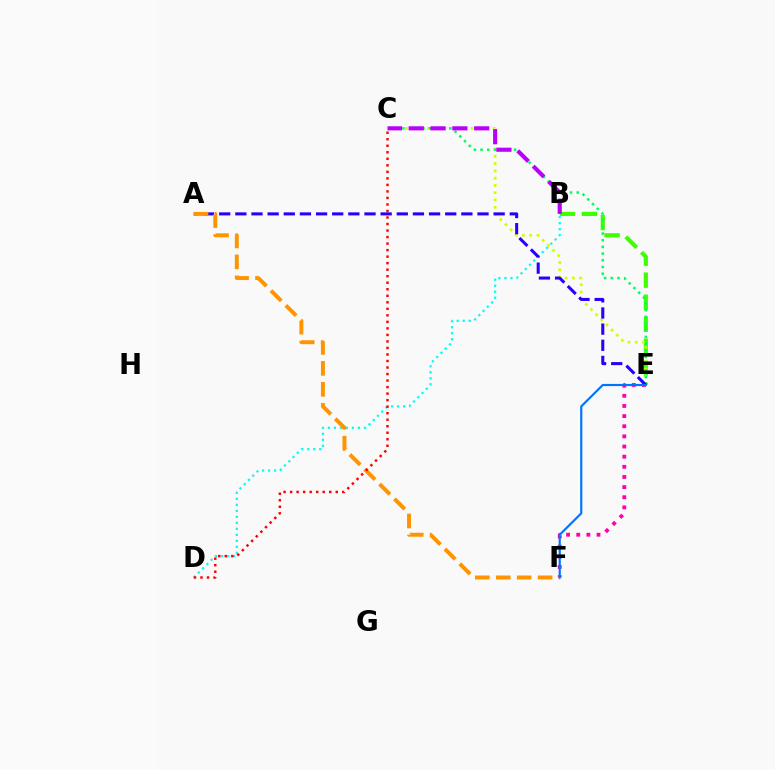{('B', 'E'): [{'color': '#3dff00', 'line_style': 'dashed', 'thickness': 2.99}], ('C', 'E'): [{'color': '#d1ff00', 'line_style': 'dotted', 'thickness': 1.98}, {'color': '#00ff5c', 'line_style': 'dotted', 'thickness': 1.82}], ('E', 'F'): [{'color': '#ff00ac', 'line_style': 'dotted', 'thickness': 2.76}, {'color': '#0074ff', 'line_style': 'solid', 'thickness': 1.56}], ('B', 'C'): [{'color': '#b900ff', 'line_style': 'dashed', 'thickness': 2.96}], ('B', 'D'): [{'color': '#00fff6', 'line_style': 'dotted', 'thickness': 1.63}], ('A', 'E'): [{'color': '#2500ff', 'line_style': 'dashed', 'thickness': 2.19}], ('A', 'F'): [{'color': '#ff9400', 'line_style': 'dashed', 'thickness': 2.84}], ('C', 'D'): [{'color': '#ff0000', 'line_style': 'dotted', 'thickness': 1.77}]}